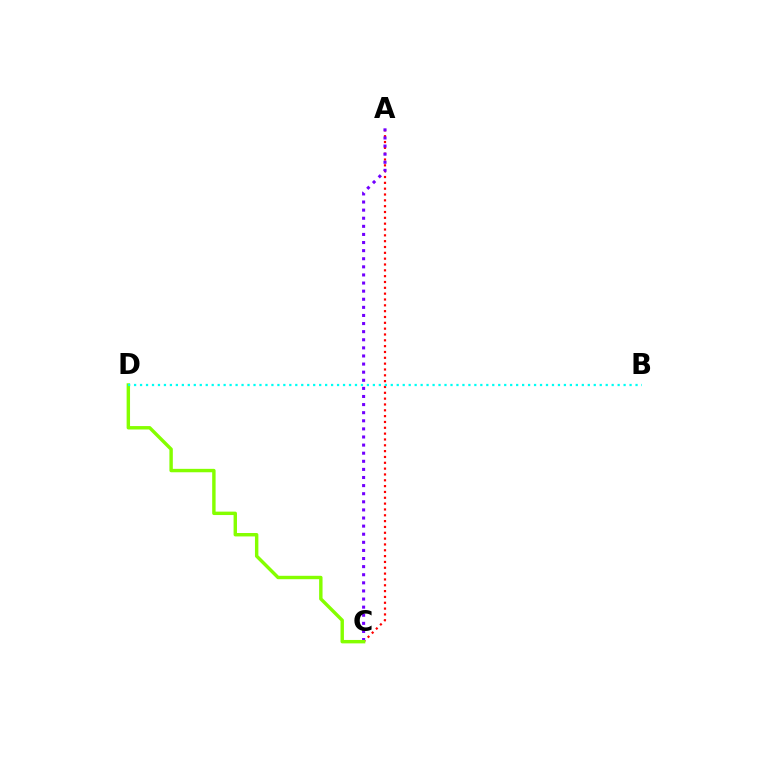{('A', 'C'): [{'color': '#ff0000', 'line_style': 'dotted', 'thickness': 1.58}, {'color': '#7200ff', 'line_style': 'dotted', 'thickness': 2.2}], ('C', 'D'): [{'color': '#84ff00', 'line_style': 'solid', 'thickness': 2.46}], ('B', 'D'): [{'color': '#00fff6', 'line_style': 'dotted', 'thickness': 1.62}]}